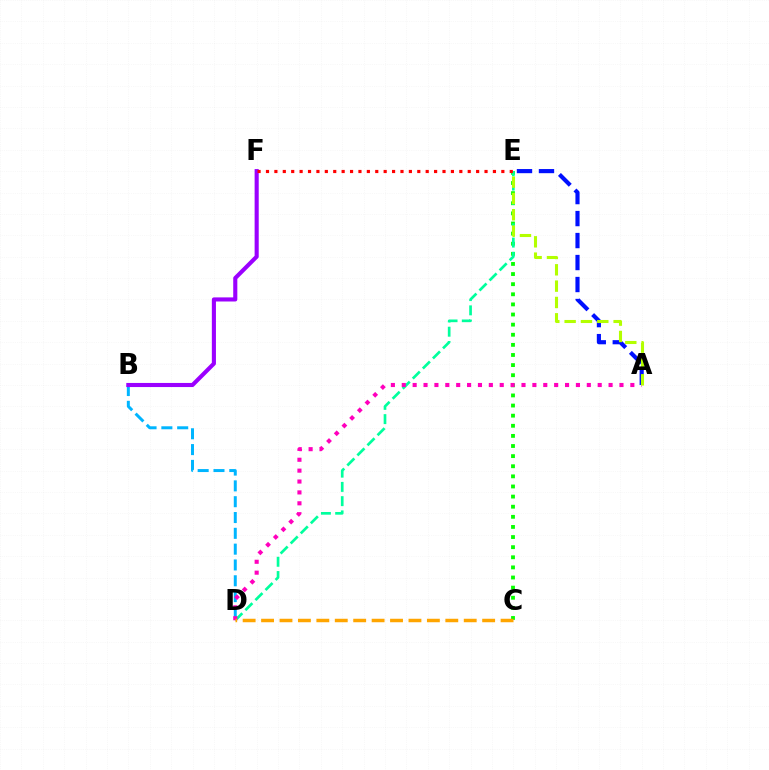{('C', 'E'): [{'color': '#08ff00', 'line_style': 'dotted', 'thickness': 2.75}], ('D', 'E'): [{'color': '#00ff9d', 'line_style': 'dashed', 'thickness': 1.94}], ('B', 'D'): [{'color': '#00b5ff', 'line_style': 'dashed', 'thickness': 2.15}], ('B', 'F'): [{'color': '#9b00ff', 'line_style': 'solid', 'thickness': 2.95}], ('A', 'D'): [{'color': '#ff00bd', 'line_style': 'dotted', 'thickness': 2.96}], ('C', 'D'): [{'color': '#ffa500', 'line_style': 'dashed', 'thickness': 2.5}], ('A', 'E'): [{'color': '#0010ff', 'line_style': 'dashed', 'thickness': 2.99}, {'color': '#b3ff00', 'line_style': 'dashed', 'thickness': 2.22}], ('E', 'F'): [{'color': '#ff0000', 'line_style': 'dotted', 'thickness': 2.28}]}